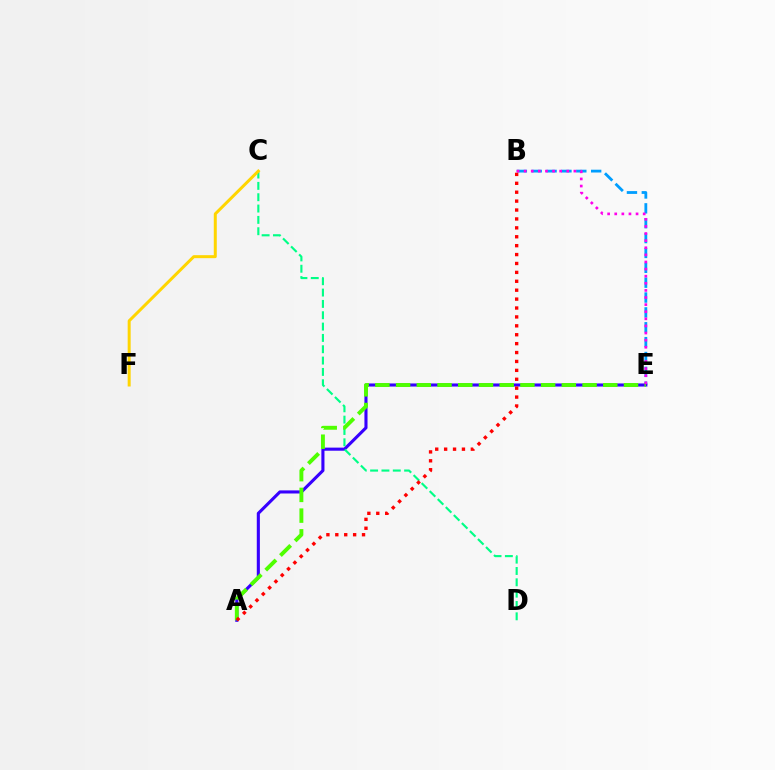{('B', 'E'): [{'color': '#009eff', 'line_style': 'dashed', 'thickness': 2.02}, {'color': '#ff00ed', 'line_style': 'dotted', 'thickness': 1.93}], ('A', 'E'): [{'color': '#3700ff', 'line_style': 'solid', 'thickness': 2.23}, {'color': '#4fff00', 'line_style': 'dashed', 'thickness': 2.81}], ('C', 'D'): [{'color': '#00ff86', 'line_style': 'dashed', 'thickness': 1.54}], ('C', 'F'): [{'color': '#ffd500', 'line_style': 'solid', 'thickness': 2.16}], ('A', 'B'): [{'color': '#ff0000', 'line_style': 'dotted', 'thickness': 2.42}]}